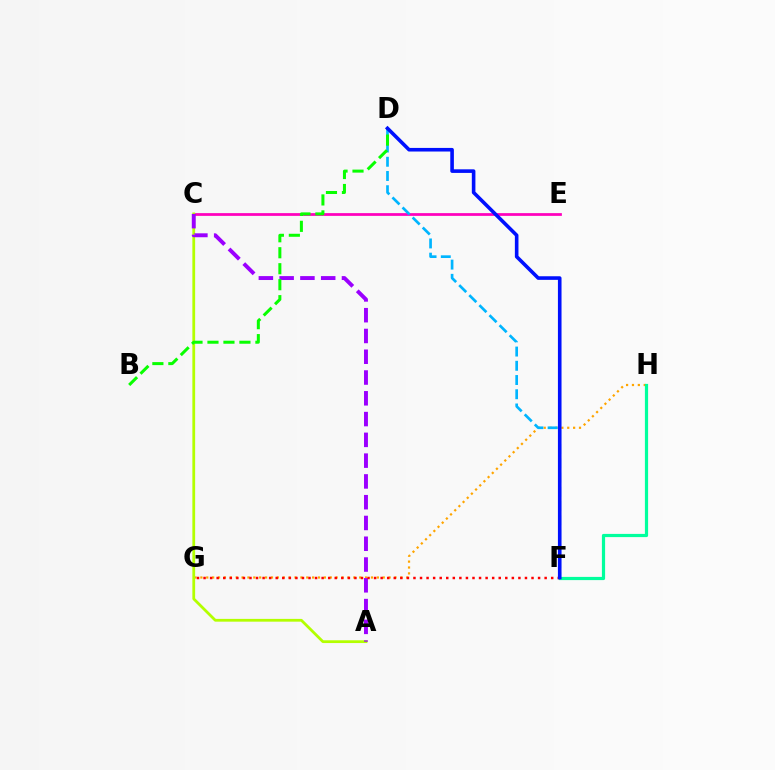{('G', 'H'): [{'color': '#ffa500', 'line_style': 'dotted', 'thickness': 1.6}], ('C', 'E'): [{'color': '#ff00bd', 'line_style': 'solid', 'thickness': 1.98}], ('F', 'H'): [{'color': '#00ff9d', 'line_style': 'solid', 'thickness': 2.31}], ('A', 'C'): [{'color': '#b3ff00', 'line_style': 'solid', 'thickness': 2.0}, {'color': '#9b00ff', 'line_style': 'dashed', 'thickness': 2.82}], ('F', 'G'): [{'color': '#ff0000', 'line_style': 'dotted', 'thickness': 1.78}], ('D', 'F'): [{'color': '#00b5ff', 'line_style': 'dashed', 'thickness': 1.93}, {'color': '#0010ff', 'line_style': 'solid', 'thickness': 2.59}], ('B', 'D'): [{'color': '#08ff00', 'line_style': 'dashed', 'thickness': 2.17}]}